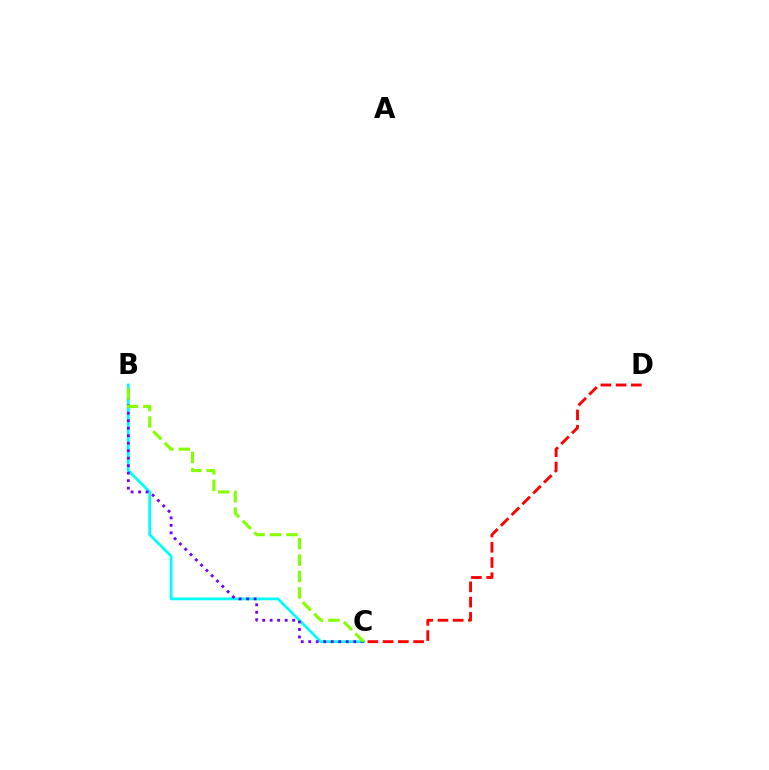{('B', 'C'): [{'color': '#00fff6', 'line_style': 'solid', 'thickness': 2.01}, {'color': '#7200ff', 'line_style': 'dotted', 'thickness': 2.04}, {'color': '#84ff00', 'line_style': 'dashed', 'thickness': 2.23}], ('C', 'D'): [{'color': '#ff0000', 'line_style': 'dashed', 'thickness': 2.07}]}